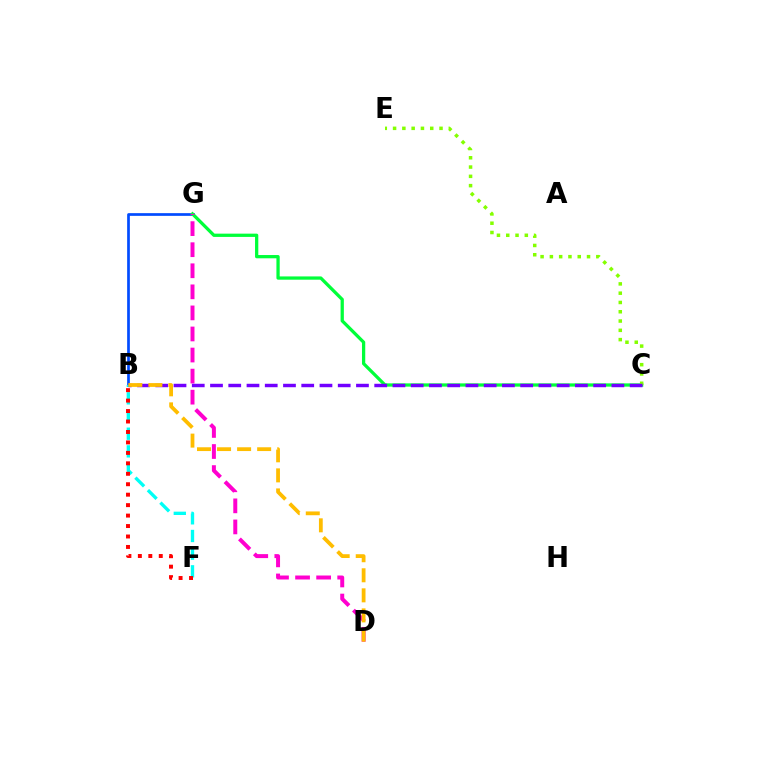{('B', 'G'): [{'color': '#004bff', 'line_style': 'solid', 'thickness': 1.95}], ('C', 'G'): [{'color': '#00ff39', 'line_style': 'solid', 'thickness': 2.35}], ('B', 'F'): [{'color': '#00fff6', 'line_style': 'dashed', 'thickness': 2.4}, {'color': '#ff0000', 'line_style': 'dotted', 'thickness': 2.84}], ('D', 'G'): [{'color': '#ff00cf', 'line_style': 'dashed', 'thickness': 2.86}], ('C', 'E'): [{'color': '#84ff00', 'line_style': 'dotted', 'thickness': 2.52}], ('B', 'C'): [{'color': '#7200ff', 'line_style': 'dashed', 'thickness': 2.48}], ('B', 'D'): [{'color': '#ffbd00', 'line_style': 'dashed', 'thickness': 2.72}]}